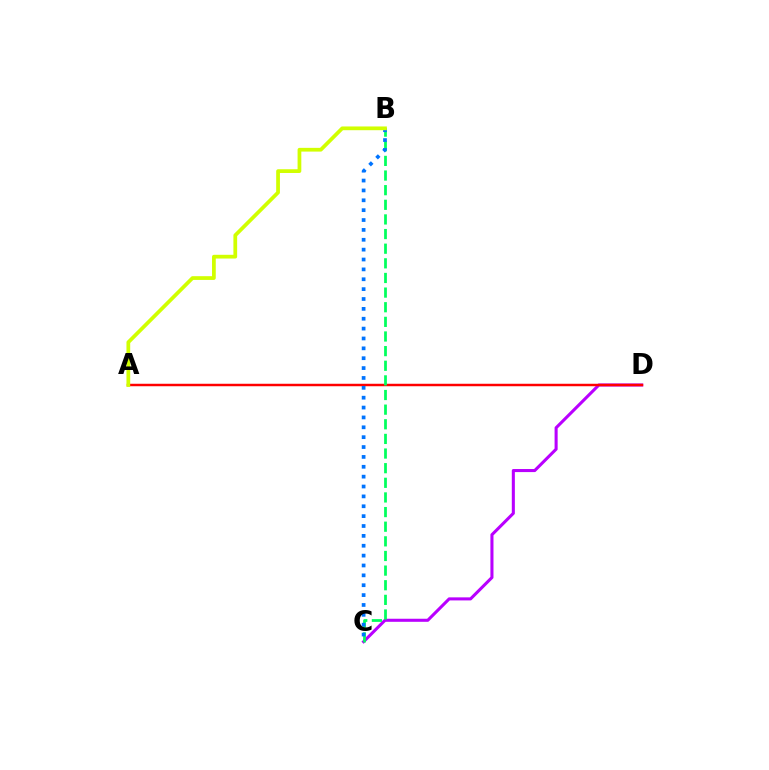{('C', 'D'): [{'color': '#b900ff', 'line_style': 'solid', 'thickness': 2.2}], ('A', 'D'): [{'color': '#ff0000', 'line_style': 'solid', 'thickness': 1.78}], ('B', 'C'): [{'color': '#00ff5c', 'line_style': 'dashed', 'thickness': 1.99}, {'color': '#0074ff', 'line_style': 'dotted', 'thickness': 2.68}], ('A', 'B'): [{'color': '#d1ff00', 'line_style': 'solid', 'thickness': 2.69}]}